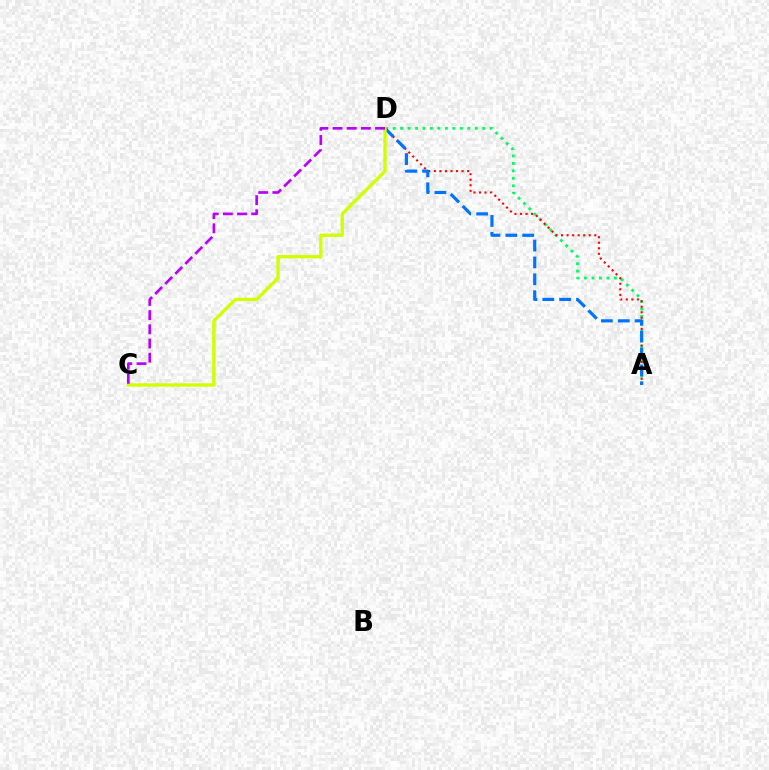{('A', 'D'): [{'color': '#00ff5c', 'line_style': 'dotted', 'thickness': 2.03}, {'color': '#ff0000', 'line_style': 'dotted', 'thickness': 1.51}, {'color': '#0074ff', 'line_style': 'dashed', 'thickness': 2.29}], ('C', 'D'): [{'color': '#d1ff00', 'line_style': 'solid', 'thickness': 2.42}, {'color': '#b900ff', 'line_style': 'dashed', 'thickness': 1.93}]}